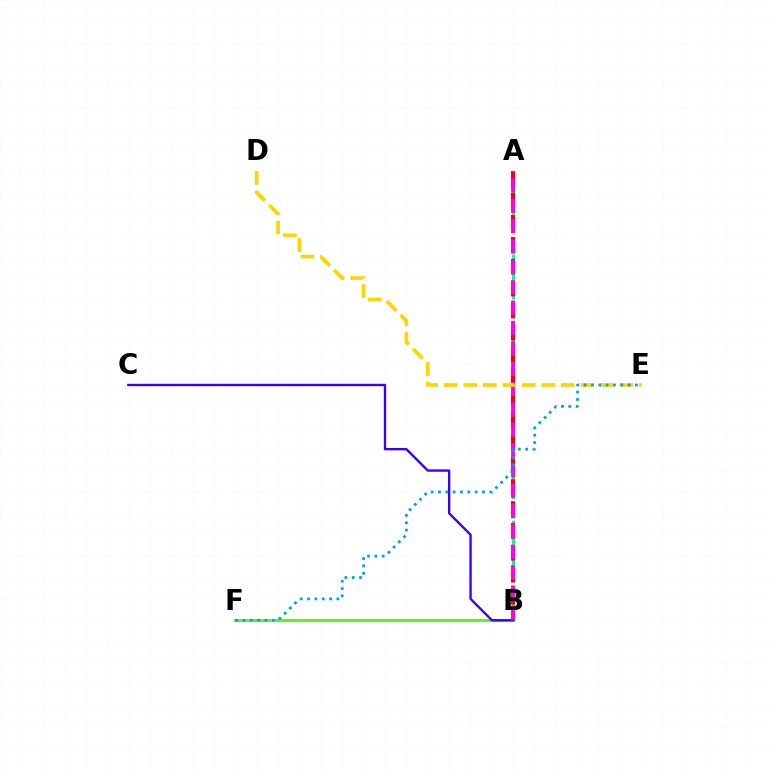{('B', 'F'): [{'color': '#4fff00', 'line_style': 'solid', 'thickness': 2.08}], ('B', 'C'): [{'color': '#3700ff', 'line_style': 'solid', 'thickness': 1.7}], ('A', 'B'): [{'color': '#00ff86', 'line_style': 'dashed', 'thickness': 2.26}, {'color': '#ff0000', 'line_style': 'dashed', 'thickness': 2.99}, {'color': '#ff00ed', 'line_style': 'dashed', 'thickness': 2.76}], ('D', 'E'): [{'color': '#ffd500', 'line_style': 'dashed', 'thickness': 2.65}], ('E', 'F'): [{'color': '#009eff', 'line_style': 'dotted', 'thickness': 1.99}]}